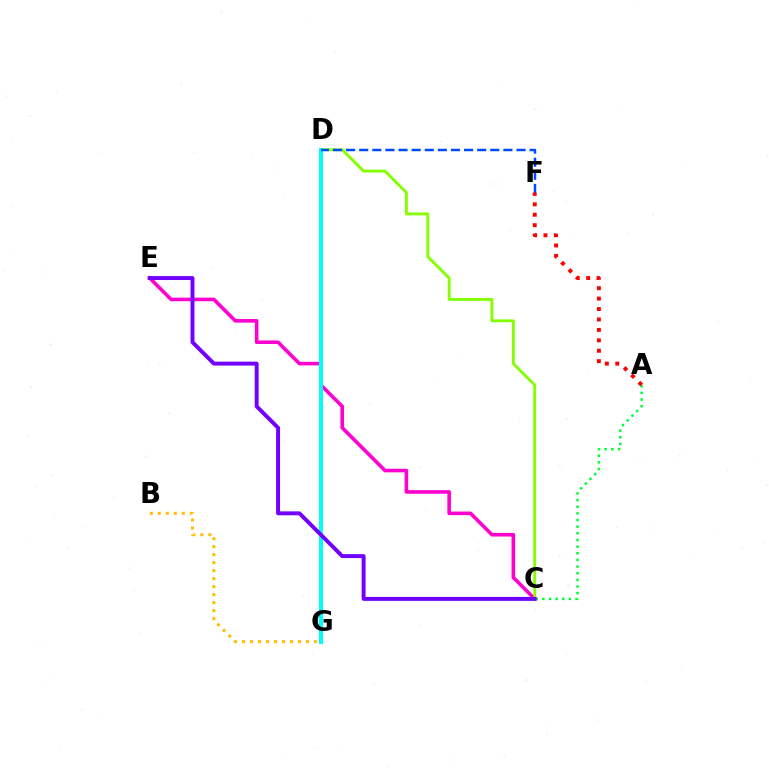{('C', 'E'): [{'color': '#ff00cf', 'line_style': 'solid', 'thickness': 2.59}, {'color': '#7200ff', 'line_style': 'solid', 'thickness': 2.83}], ('A', 'C'): [{'color': '#00ff39', 'line_style': 'dotted', 'thickness': 1.81}], ('C', 'D'): [{'color': '#84ff00', 'line_style': 'solid', 'thickness': 2.08}], ('D', 'G'): [{'color': '#00fff6', 'line_style': 'solid', 'thickness': 2.88}], ('D', 'F'): [{'color': '#004bff', 'line_style': 'dashed', 'thickness': 1.78}], ('A', 'F'): [{'color': '#ff0000', 'line_style': 'dotted', 'thickness': 2.83}], ('B', 'G'): [{'color': '#ffbd00', 'line_style': 'dotted', 'thickness': 2.17}]}